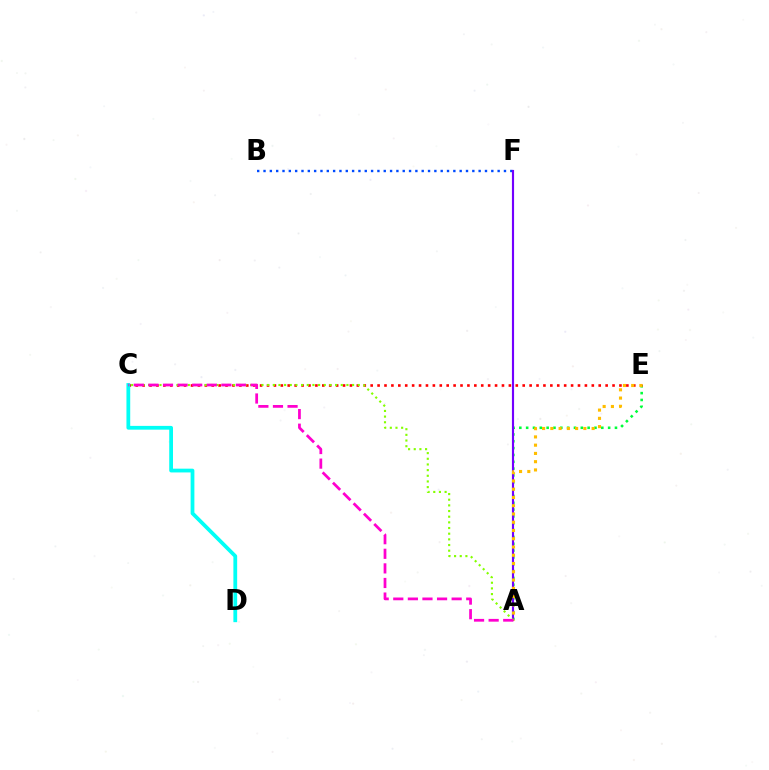{('A', 'E'): [{'color': '#00ff39', 'line_style': 'dotted', 'thickness': 1.86}, {'color': '#ffbd00', 'line_style': 'dotted', 'thickness': 2.24}], ('C', 'E'): [{'color': '#ff0000', 'line_style': 'dotted', 'thickness': 1.88}], ('B', 'F'): [{'color': '#004bff', 'line_style': 'dotted', 'thickness': 1.72}], ('A', 'F'): [{'color': '#7200ff', 'line_style': 'solid', 'thickness': 1.55}], ('A', 'C'): [{'color': '#84ff00', 'line_style': 'dotted', 'thickness': 1.54}, {'color': '#ff00cf', 'line_style': 'dashed', 'thickness': 1.98}], ('C', 'D'): [{'color': '#00fff6', 'line_style': 'solid', 'thickness': 2.72}]}